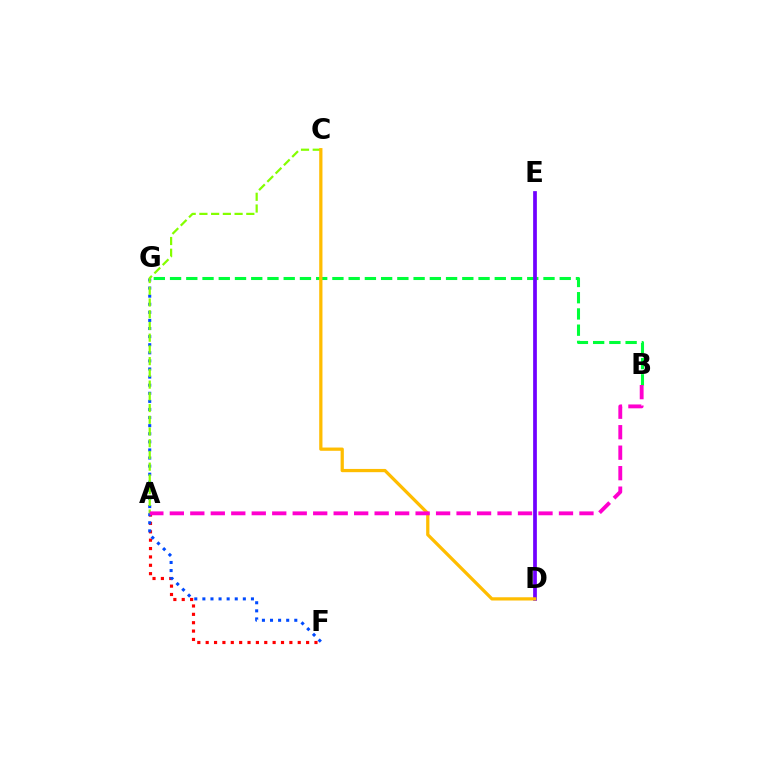{('B', 'G'): [{'color': '#00ff39', 'line_style': 'dashed', 'thickness': 2.21}], ('A', 'F'): [{'color': '#ff0000', 'line_style': 'dotted', 'thickness': 2.27}], ('F', 'G'): [{'color': '#004bff', 'line_style': 'dotted', 'thickness': 2.2}], ('D', 'E'): [{'color': '#00fff6', 'line_style': 'solid', 'thickness': 1.59}, {'color': '#7200ff', 'line_style': 'solid', 'thickness': 2.67}], ('A', 'C'): [{'color': '#84ff00', 'line_style': 'dashed', 'thickness': 1.59}], ('C', 'D'): [{'color': '#ffbd00', 'line_style': 'solid', 'thickness': 2.34}], ('A', 'B'): [{'color': '#ff00cf', 'line_style': 'dashed', 'thickness': 2.78}]}